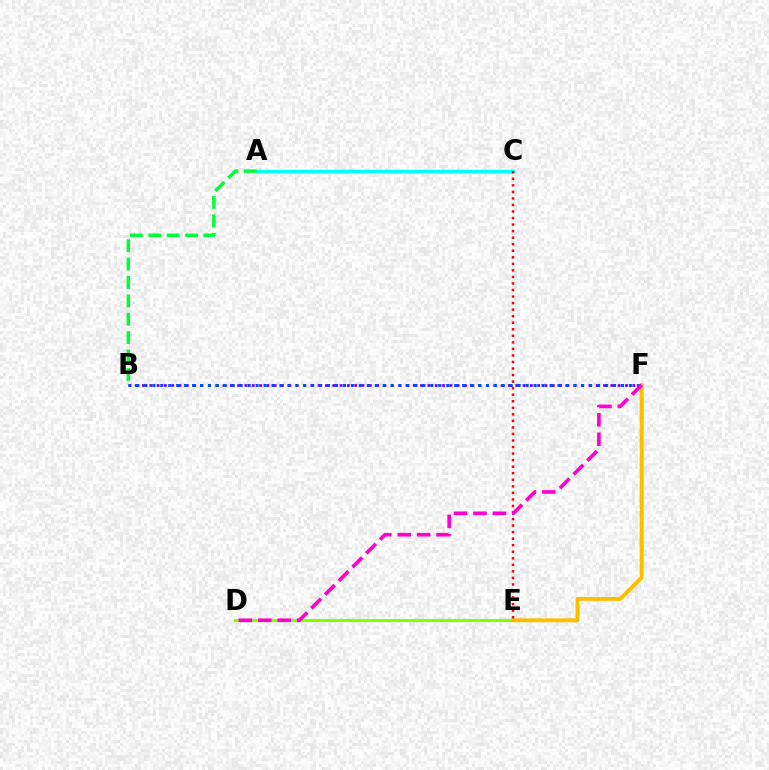{('A', 'C'): [{'color': '#00fff6', 'line_style': 'solid', 'thickness': 2.47}], ('B', 'F'): [{'color': '#7200ff', 'line_style': 'dotted', 'thickness': 1.99}, {'color': '#004bff', 'line_style': 'dotted', 'thickness': 2.16}], ('D', 'E'): [{'color': '#84ff00', 'line_style': 'solid', 'thickness': 2.22}], ('E', 'F'): [{'color': '#ffbd00', 'line_style': 'solid', 'thickness': 2.82}], ('A', 'B'): [{'color': '#00ff39', 'line_style': 'dashed', 'thickness': 2.5}], ('C', 'E'): [{'color': '#ff0000', 'line_style': 'dotted', 'thickness': 1.78}], ('D', 'F'): [{'color': '#ff00cf', 'line_style': 'dashed', 'thickness': 2.64}]}